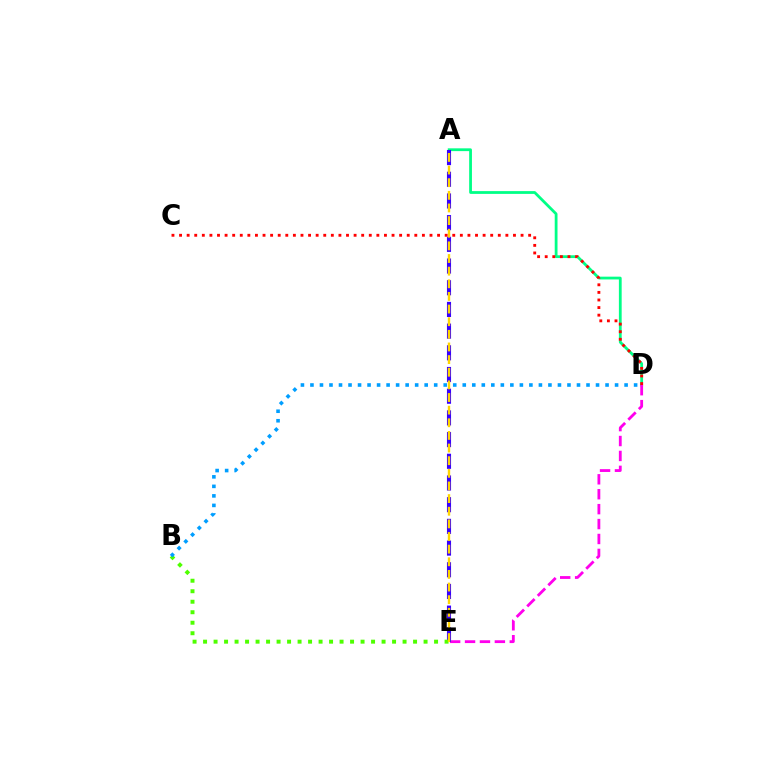{('A', 'D'): [{'color': '#00ff86', 'line_style': 'solid', 'thickness': 2.0}], ('D', 'E'): [{'color': '#ff00ed', 'line_style': 'dashed', 'thickness': 2.03}], ('A', 'E'): [{'color': '#3700ff', 'line_style': 'dashed', 'thickness': 2.95}, {'color': '#ffd500', 'line_style': 'dashed', 'thickness': 1.72}], ('B', 'E'): [{'color': '#4fff00', 'line_style': 'dotted', 'thickness': 2.85}], ('C', 'D'): [{'color': '#ff0000', 'line_style': 'dotted', 'thickness': 2.06}], ('B', 'D'): [{'color': '#009eff', 'line_style': 'dotted', 'thickness': 2.59}]}